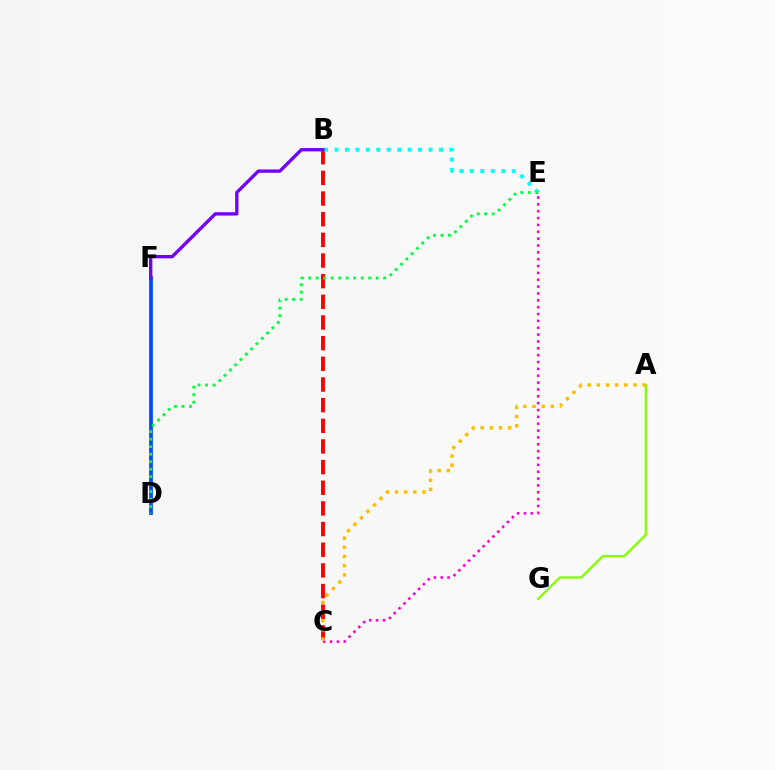{('B', 'C'): [{'color': '#ff0000', 'line_style': 'dashed', 'thickness': 2.81}], ('B', 'E'): [{'color': '#00fff6', 'line_style': 'dotted', 'thickness': 2.84}], ('D', 'F'): [{'color': '#004bff', 'line_style': 'solid', 'thickness': 2.7}], ('A', 'G'): [{'color': '#84ff00', 'line_style': 'solid', 'thickness': 1.7}], ('C', 'E'): [{'color': '#ff00cf', 'line_style': 'dotted', 'thickness': 1.86}], ('A', 'C'): [{'color': '#ffbd00', 'line_style': 'dotted', 'thickness': 2.49}], ('B', 'F'): [{'color': '#7200ff', 'line_style': 'solid', 'thickness': 2.4}], ('D', 'E'): [{'color': '#00ff39', 'line_style': 'dotted', 'thickness': 2.04}]}